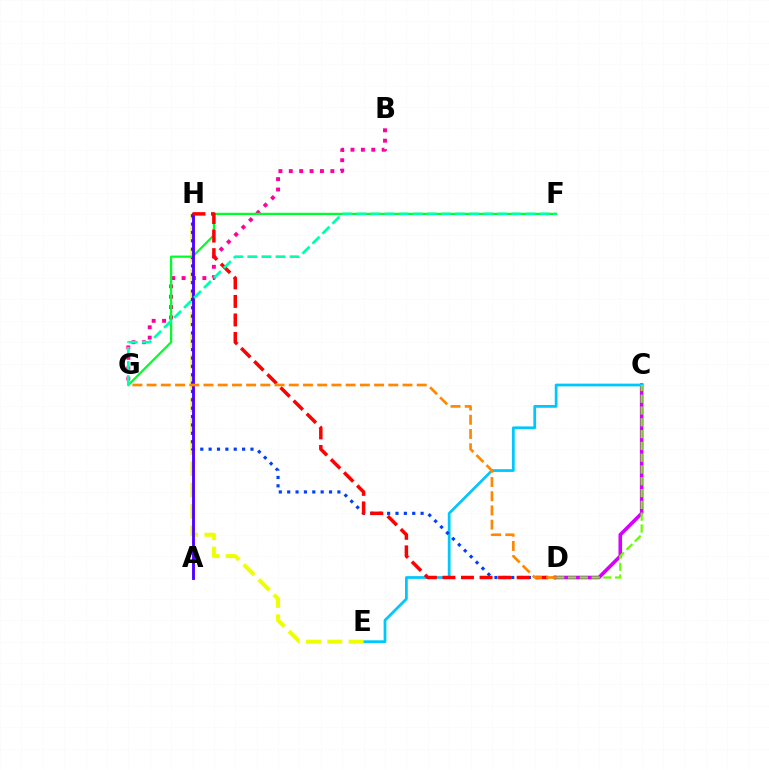{('B', 'G'): [{'color': '#ff00a0', 'line_style': 'dotted', 'thickness': 2.82}], ('C', 'D'): [{'color': '#d600ff', 'line_style': 'solid', 'thickness': 2.58}, {'color': '#66ff00', 'line_style': 'dashed', 'thickness': 1.6}], ('C', 'E'): [{'color': '#00c7ff', 'line_style': 'solid', 'thickness': 1.98}], ('E', 'H'): [{'color': '#eeff00', 'line_style': 'dashed', 'thickness': 2.9}], ('D', 'H'): [{'color': '#003fff', 'line_style': 'dotted', 'thickness': 2.27}, {'color': '#ff0000', 'line_style': 'dashed', 'thickness': 2.52}], ('F', 'G'): [{'color': '#00ff27', 'line_style': 'solid', 'thickness': 1.6}, {'color': '#00ffaf', 'line_style': 'dashed', 'thickness': 1.91}], ('A', 'H'): [{'color': '#4f00ff', 'line_style': 'solid', 'thickness': 2.06}], ('D', 'G'): [{'color': '#ff8800', 'line_style': 'dashed', 'thickness': 1.93}]}